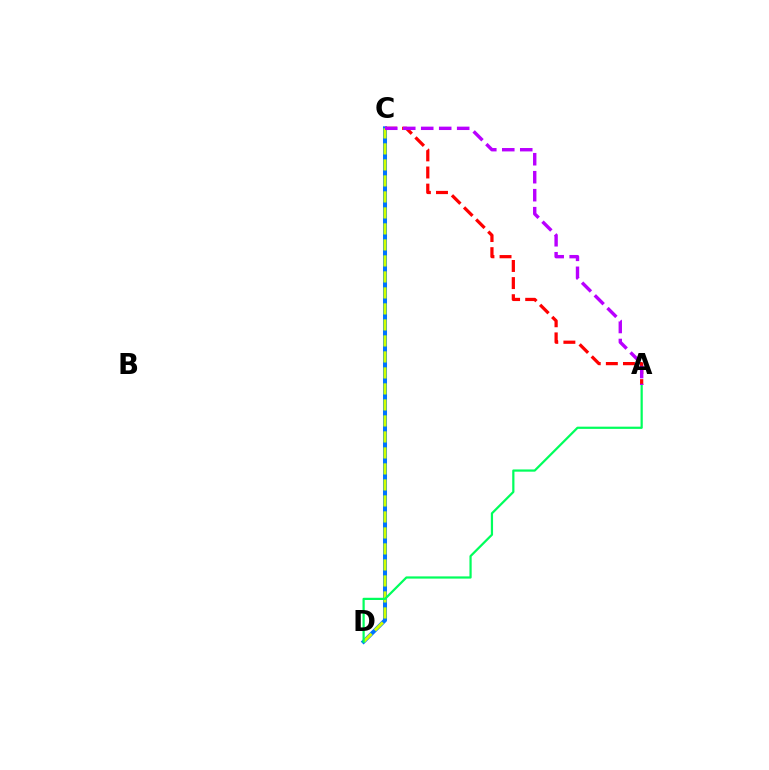{('C', 'D'): [{'color': '#0074ff', 'line_style': 'solid', 'thickness': 2.89}, {'color': '#d1ff00', 'line_style': 'dashed', 'thickness': 2.17}], ('A', 'D'): [{'color': '#00ff5c', 'line_style': 'solid', 'thickness': 1.6}], ('A', 'C'): [{'color': '#ff0000', 'line_style': 'dashed', 'thickness': 2.32}, {'color': '#b900ff', 'line_style': 'dashed', 'thickness': 2.44}]}